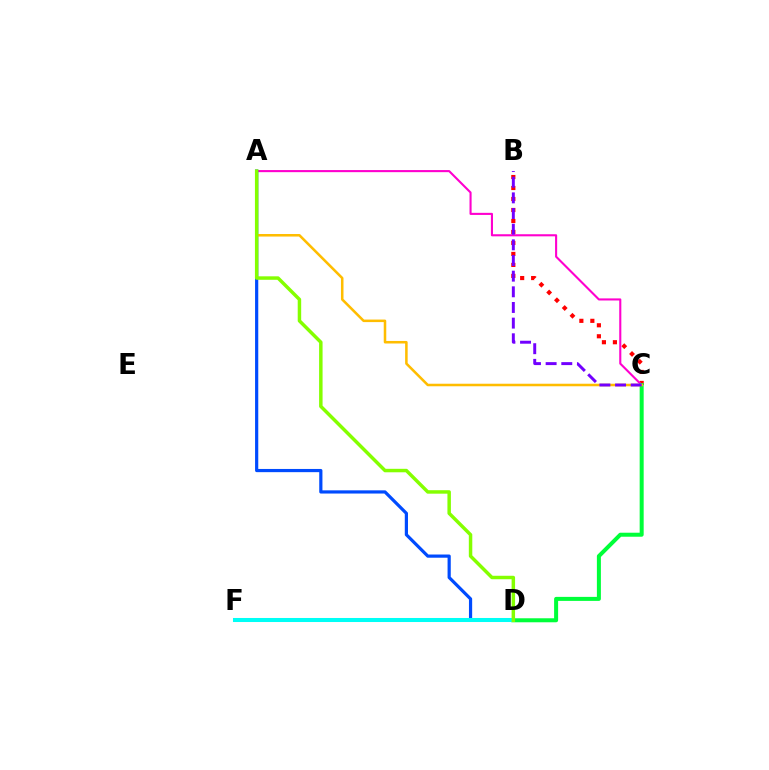{('B', 'C'): [{'color': '#ff0000', 'line_style': 'dotted', 'thickness': 2.99}, {'color': '#7200ff', 'line_style': 'dashed', 'thickness': 2.13}], ('A', 'C'): [{'color': '#ff00cf', 'line_style': 'solid', 'thickness': 1.51}, {'color': '#ffbd00', 'line_style': 'solid', 'thickness': 1.83}], ('C', 'D'): [{'color': '#00ff39', 'line_style': 'solid', 'thickness': 2.89}], ('A', 'D'): [{'color': '#004bff', 'line_style': 'solid', 'thickness': 2.3}, {'color': '#84ff00', 'line_style': 'solid', 'thickness': 2.5}], ('D', 'F'): [{'color': '#00fff6', 'line_style': 'solid', 'thickness': 2.91}]}